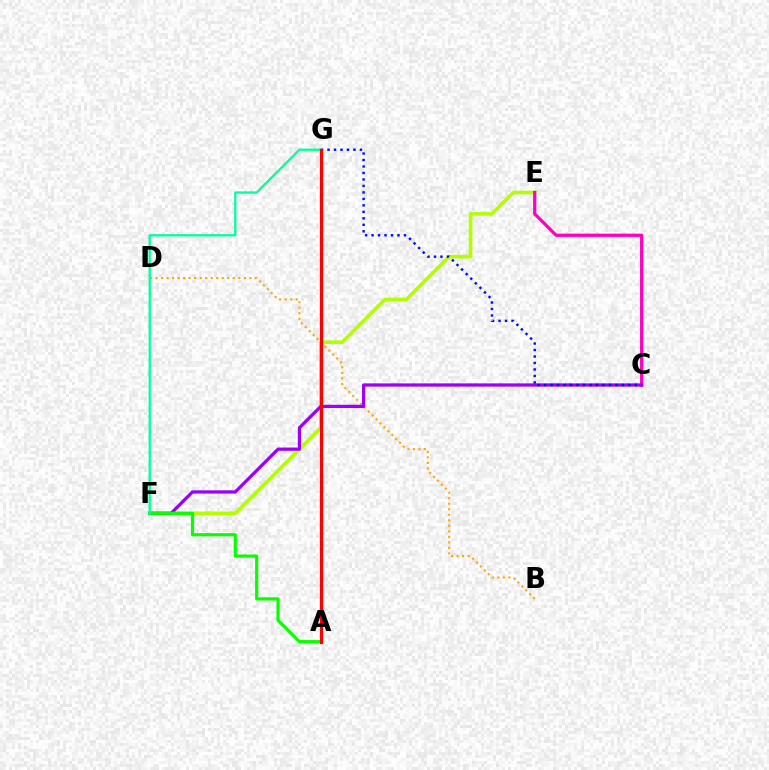{('E', 'F'): [{'color': '#b3ff00', 'line_style': 'solid', 'thickness': 2.61}], ('C', 'E'): [{'color': '#ff00bd', 'line_style': 'solid', 'thickness': 2.33}], ('B', 'D'): [{'color': '#ffa500', 'line_style': 'dotted', 'thickness': 1.5}], ('A', 'G'): [{'color': '#00b5ff', 'line_style': 'solid', 'thickness': 2.1}, {'color': '#ff0000', 'line_style': 'solid', 'thickness': 2.32}], ('C', 'F'): [{'color': '#9b00ff', 'line_style': 'solid', 'thickness': 2.35}], ('A', 'F'): [{'color': '#08ff00', 'line_style': 'solid', 'thickness': 2.29}], ('C', 'G'): [{'color': '#0010ff', 'line_style': 'dotted', 'thickness': 1.76}], ('F', 'G'): [{'color': '#00ff9d', 'line_style': 'solid', 'thickness': 1.64}]}